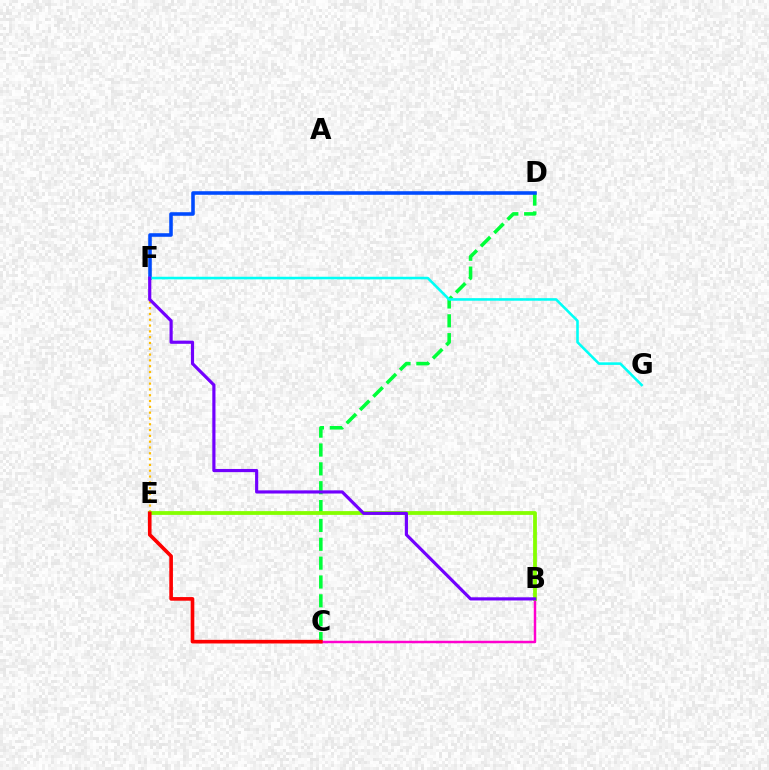{('C', 'D'): [{'color': '#00ff39', 'line_style': 'dashed', 'thickness': 2.56}], ('E', 'F'): [{'color': '#ffbd00', 'line_style': 'dotted', 'thickness': 1.58}], ('B', 'C'): [{'color': '#ff00cf', 'line_style': 'solid', 'thickness': 1.77}], ('D', 'F'): [{'color': '#004bff', 'line_style': 'solid', 'thickness': 2.57}], ('F', 'G'): [{'color': '#00fff6', 'line_style': 'solid', 'thickness': 1.86}], ('B', 'E'): [{'color': '#84ff00', 'line_style': 'solid', 'thickness': 2.72}], ('B', 'F'): [{'color': '#7200ff', 'line_style': 'solid', 'thickness': 2.28}], ('C', 'E'): [{'color': '#ff0000', 'line_style': 'solid', 'thickness': 2.62}]}